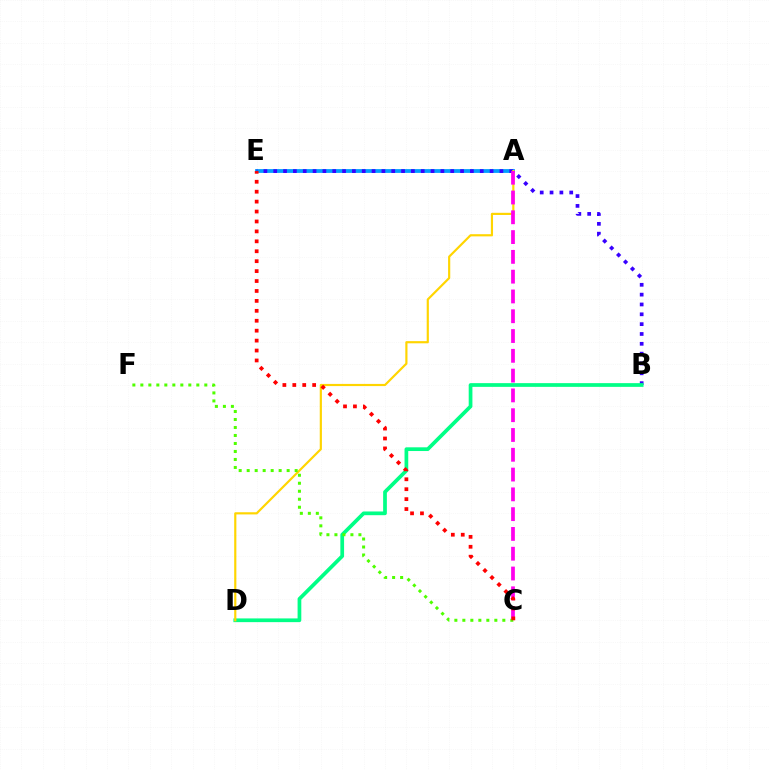{('A', 'E'): [{'color': '#009eff', 'line_style': 'solid', 'thickness': 2.74}], ('B', 'E'): [{'color': '#3700ff', 'line_style': 'dotted', 'thickness': 2.67}], ('B', 'D'): [{'color': '#00ff86', 'line_style': 'solid', 'thickness': 2.68}], ('A', 'D'): [{'color': '#ffd500', 'line_style': 'solid', 'thickness': 1.56}], ('A', 'C'): [{'color': '#ff00ed', 'line_style': 'dashed', 'thickness': 2.69}], ('C', 'F'): [{'color': '#4fff00', 'line_style': 'dotted', 'thickness': 2.17}], ('C', 'E'): [{'color': '#ff0000', 'line_style': 'dotted', 'thickness': 2.7}]}